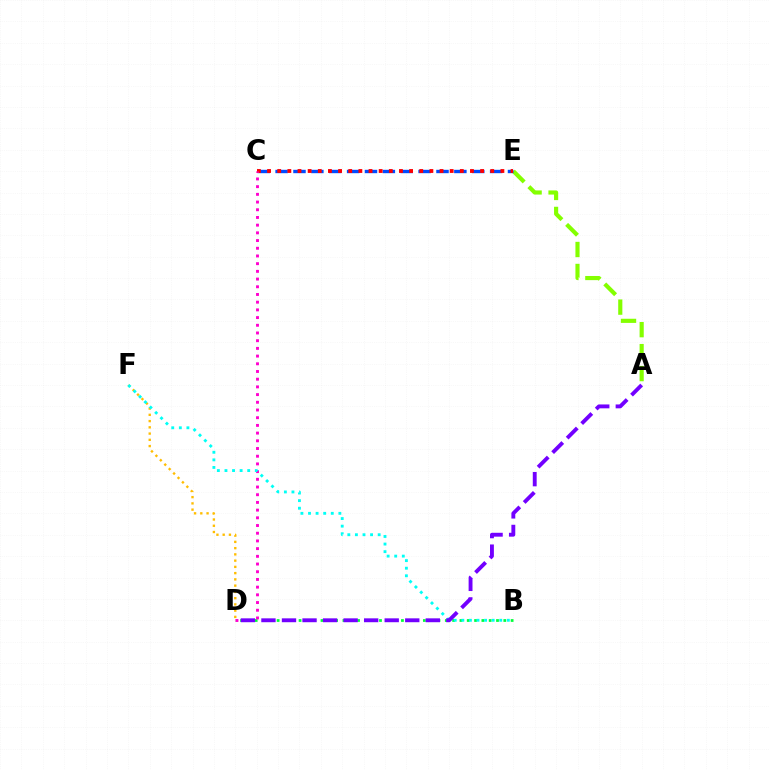{('A', 'E'): [{'color': '#84ff00', 'line_style': 'dashed', 'thickness': 2.98}], ('B', 'D'): [{'color': '#00ff39', 'line_style': 'dotted', 'thickness': 1.99}], ('D', 'F'): [{'color': '#ffbd00', 'line_style': 'dotted', 'thickness': 1.7}], ('C', 'E'): [{'color': '#004bff', 'line_style': 'dashed', 'thickness': 2.43}, {'color': '#ff0000', 'line_style': 'dotted', 'thickness': 2.76}], ('C', 'D'): [{'color': '#ff00cf', 'line_style': 'dotted', 'thickness': 2.09}], ('B', 'F'): [{'color': '#00fff6', 'line_style': 'dotted', 'thickness': 2.06}], ('A', 'D'): [{'color': '#7200ff', 'line_style': 'dashed', 'thickness': 2.79}]}